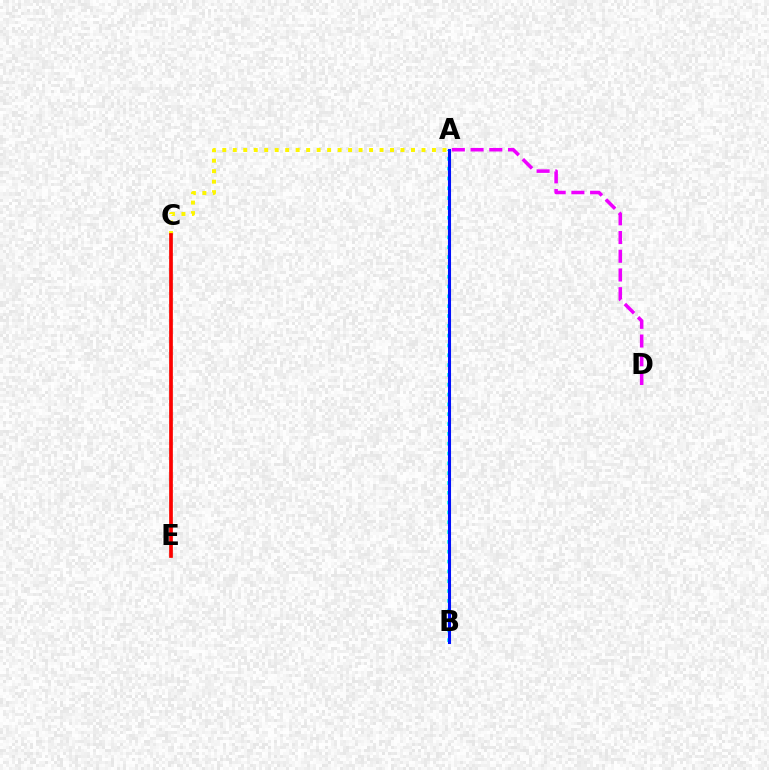{('A', 'B'): [{'color': '#00fff6', 'line_style': 'dotted', 'thickness': 2.67}, {'color': '#0010ff', 'line_style': 'solid', 'thickness': 2.21}], ('A', 'C'): [{'color': '#fcf500', 'line_style': 'dotted', 'thickness': 2.85}], ('C', 'E'): [{'color': '#08ff00', 'line_style': 'solid', 'thickness': 1.65}, {'color': '#ff0000', 'line_style': 'solid', 'thickness': 2.65}], ('A', 'D'): [{'color': '#ee00ff', 'line_style': 'dashed', 'thickness': 2.54}]}